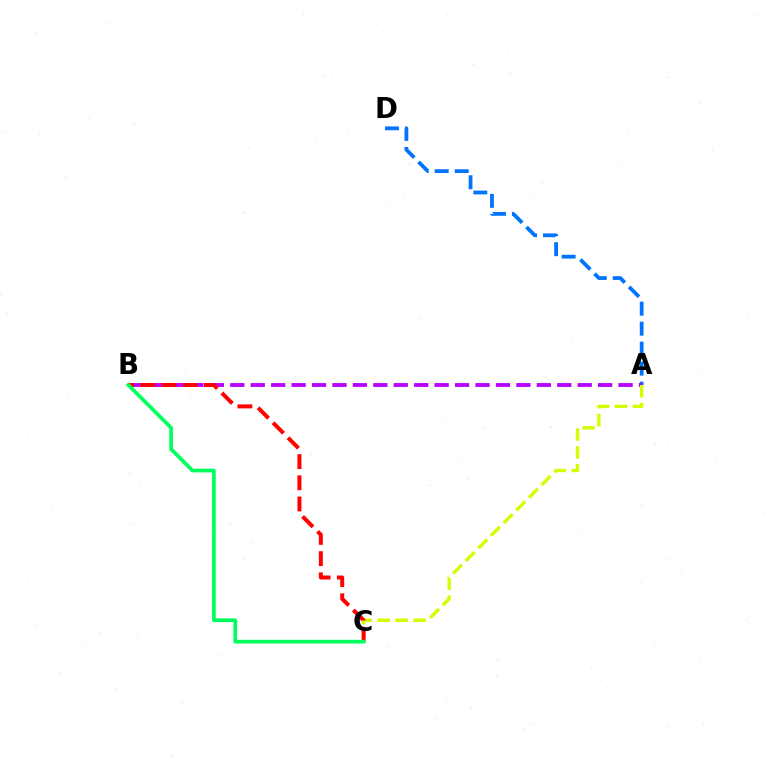{('A', 'D'): [{'color': '#0074ff', 'line_style': 'dashed', 'thickness': 2.72}], ('A', 'B'): [{'color': '#b900ff', 'line_style': 'dashed', 'thickness': 2.78}], ('A', 'C'): [{'color': '#d1ff00', 'line_style': 'dashed', 'thickness': 2.43}], ('B', 'C'): [{'color': '#ff0000', 'line_style': 'dashed', 'thickness': 2.88}, {'color': '#00ff5c', 'line_style': 'solid', 'thickness': 2.67}]}